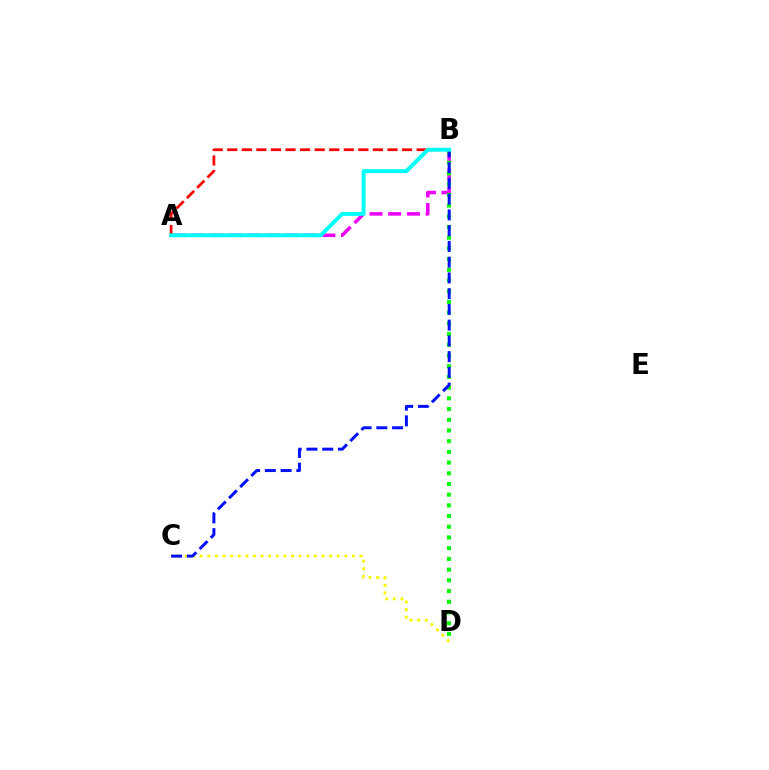{('A', 'B'): [{'color': '#ee00ff', 'line_style': 'dashed', 'thickness': 2.54}, {'color': '#ff0000', 'line_style': 'dashed', 'thickness': 1.98}, {'color': '#00fff6', 'line_style': 'solid', 'thickness': 2.83}], ('C', 'D'): [{'color': '#fcf500', 'line_style': 'dotted', 'thickness': 2.07}], ('B', 'D'): [{'color': '#08ff00', 'line_style': 'dotted', 'thickness': 2.91}], ('B', 'C'): [{'color': '#0010ff', 'line_style': 'dashed', 'thickness': 2.14}]}